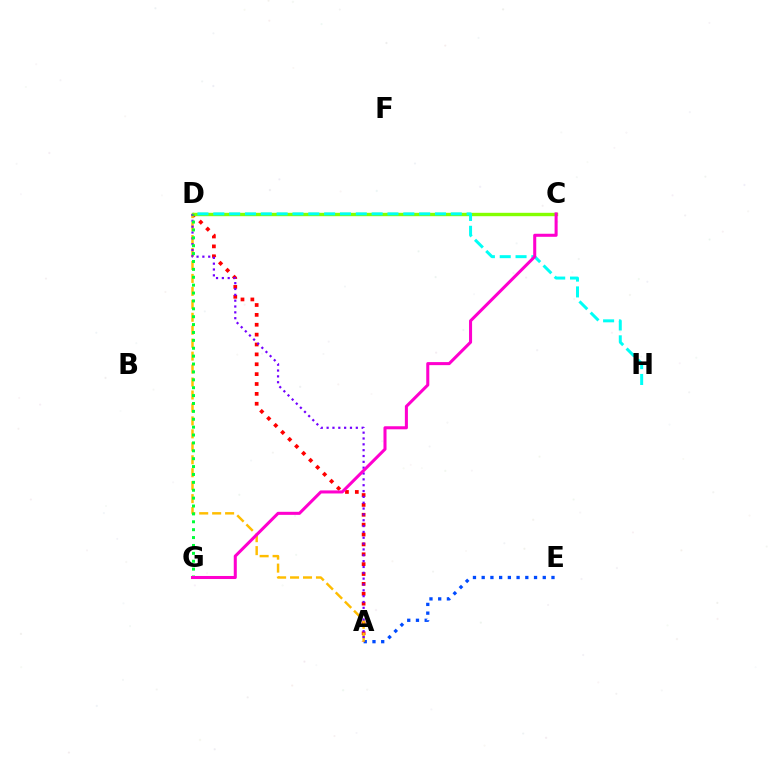{('A', 'E'): [{'color': '#004bff', 'line_style': 'dotted', 'thickness': 2.37}], ('A', 'D'): [{'color': '#ff0000', 'line_style': 'dotted', 'thickness': 2.68}, {'color': '#ffbd00', 'line_style': 'dashed', 'thickness': 1.76}, {'color': '#7200ff', 'line_style': 'dotted', 'thickness': 1.59}], ('C', 'D'): [{'color': '#84ff00', 'line_style': 'solid', 'thickness': 2.43}], ('D', 'H'): [{'color': '#00fff6', 'line_style': 'dashed', 'thickness': 2.15}], ('D', 'G'): [{'color': '#00ff39', 'line_style': 'dotted', 'thickness': 2.14}], ('C', 'G'): [{'color': '#ff00cf', 'line_style': 'solid', 'thickness': 2.19}]}